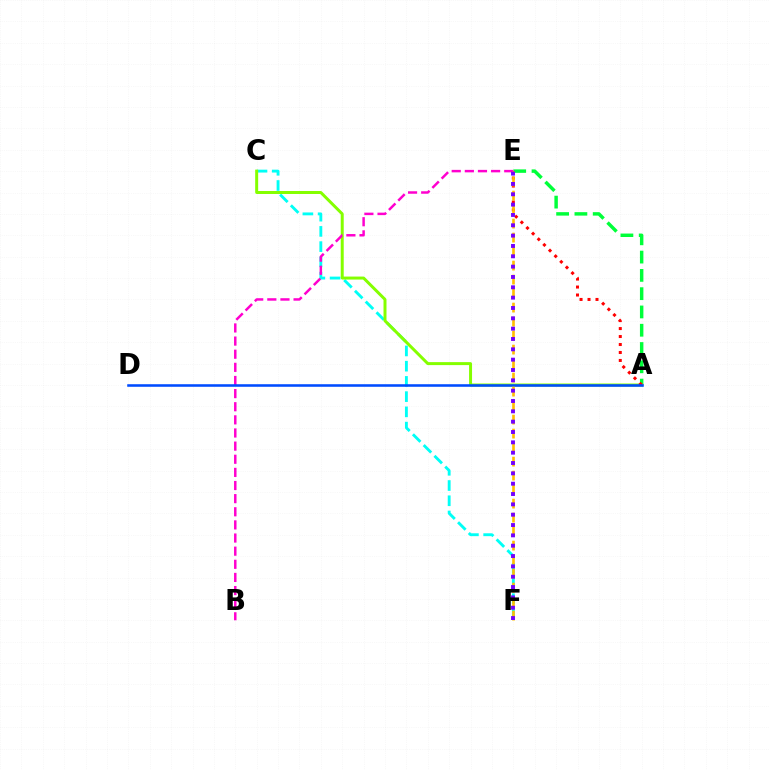{('C', 'F'): [{'color': '#00fff6', 'line_style': 'dashed', 'thickness': 2.07}], ('A', 'E'): [{'color': '#00ff39', 'line_style': 'dashed', 'thickness': 2.48}, {'color': '#ff0000', 'line_style': 'dotted', 'thickness': 2.17}], ('A', 'C'): [{'color': '#84ff00', 'line_style': 'solid', 'thickness': 2.15}], ('B', 'E'): [{'color': '#ff00cf', 'line_style': 'dashed', 'thickness': 1.78}], ('A', 'D'): [{'color': '#004bff', 'line_style': 'solid', 'thickness': 1.84}], ('E', 'F'): [{'color': '#ffbd00', 'line_style': 'dashed', 'thickness': 1.9}, {'color': '#7200ff', 'line_style': 'dotted', 'thickness': 2.81}]}